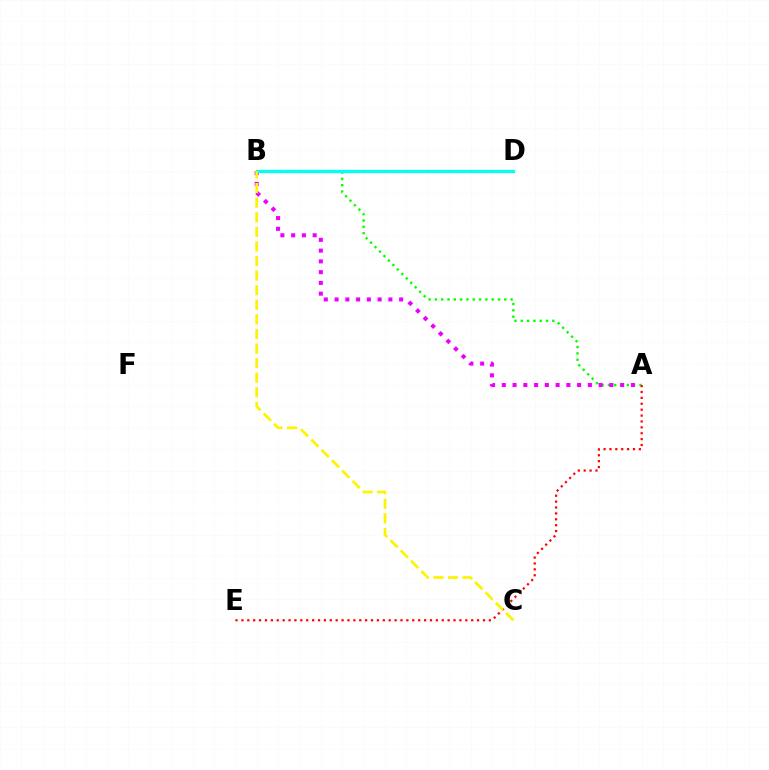{('A', 'B'): [{'color': '#08ff00', 'line_style': 'dotted', 'thickness': 1.71}, {'color': '#ee00ff', 'line_style': 'dotted', 'thickness': 2.92}], ('B', 'D'): [{'color': '#0010ff', 'line_style': 'dashed', 'thickness': 1.84}, {'color': '#00fff6', 'line_style': 'solid', 'thickness': 2.32}], ('A', 'E'): [{'color': '#ff0000', 'line_style': 'dotted', 'thickness': 1.6}], ('B', 'C'): [{'color': '#fcf500', 'line_style': 'dashed', 'thickness': 1.98}]}